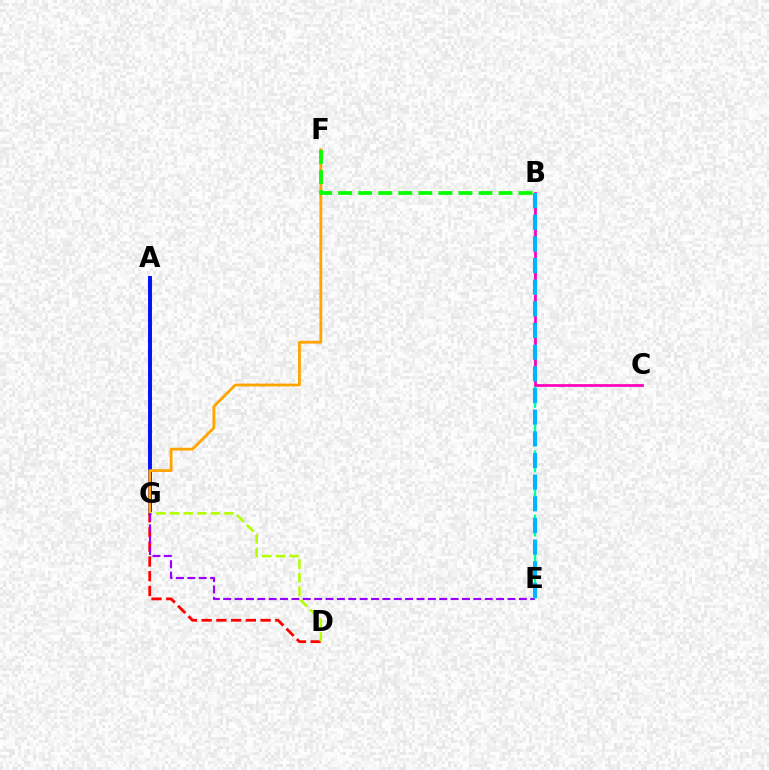{('A', 'G'): [{'color': '#0010ff', 'line_style': 'solid', 'thickness': 2.83}], ('F', 'G'): [{'color': '#ffa500', 'line_style': 'solid', 'thickness': 2.04}], ('B', 'F'): [{'color': '#08ff00', 'line_style': 'dashed', 'thickness': 2.72}], ('D', 'G'): [{'color': '#ff0000', 'line_style': 'dashed', 'thickness': 2.0}, {'color': '#b3ff00', 'line_style': 'dashed', 'thickness': 1.85}], ('E', 'G'): [{'color': '#9b00ff', 'line_style': 'dashed', 'thickness': 1.54}], ('B', 'E'): [{'color': '#00ff9d', 'line_style': 'dashed', 'thickness': 1.75}, {'color': '#00b5ff', 'line_style': 'dashed', 'thickness': 2.94}], ('B', 'C'): [{'color': '#ff00bd', 'line_style': 'solid', 'thickness': 1.97}]}